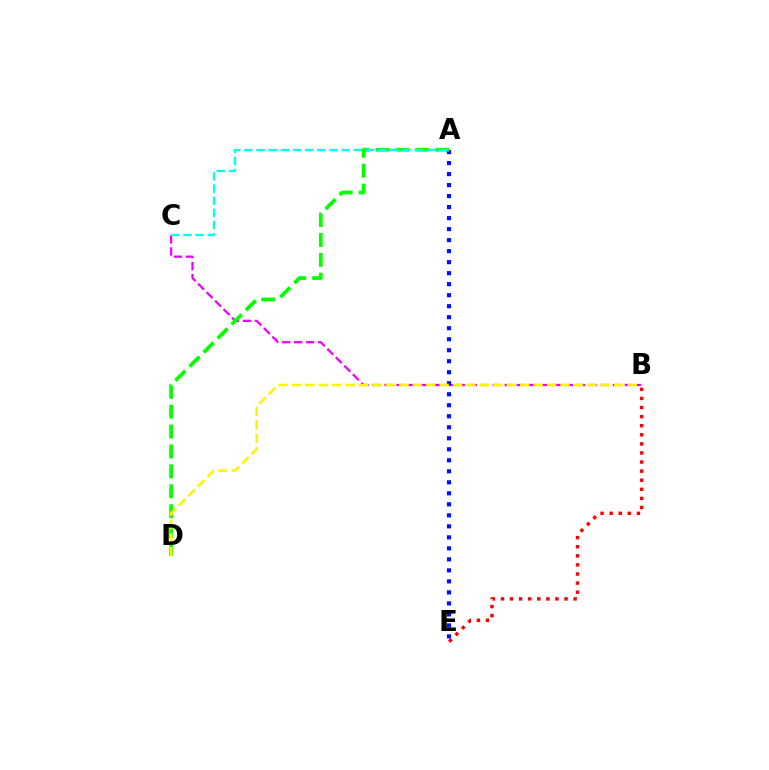{('B', 'C'): [{'color': '#ee00ff', 'line_style': 'dashed', 'thickness': 1.63}], ('B', 'E'): [{'color': '#ff0000', 'line_style': 'dotted', 'thickness': 2.47}], ('A', 'E'): [{'color': '#0010ff', 'line_style': 'dotted', 'thickness': 2.99}], ('A', 'D'): [{'color': '#08ff00', 'line_style': 'dashed', 'thickness': 2.7}], ('A', 'C'): [{'color': '#00fff6', 'line_style': 'dashed', 'thickness': 1.65}], ('B', 'D'): [{'color': '#fcf500', 'line_style': 'dashed', 'thickness': 1.82}]}